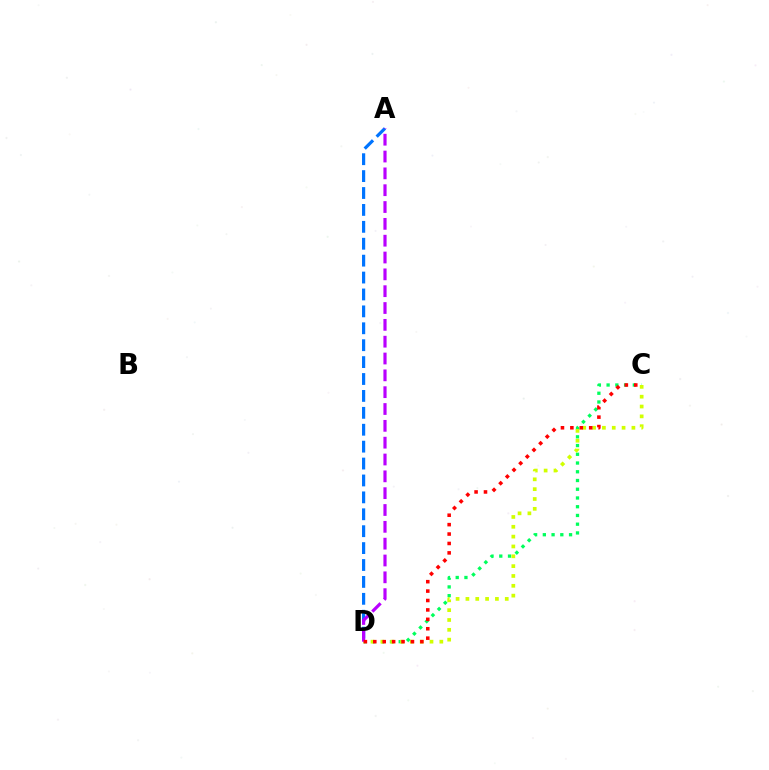{('C', 'D'): [{'color': '#00ff5c', 'line_style': 'dotted', 'thickness': 2.37}, {'color': '#d1ff00', 'line_style': 'dotted', 'thickness': 2.67}, {'color': '#ff0000', 'line_style': 'dotted', 'thickness': 2.56}], ('A', 'D'): [{'color': '#0074ff', 'line_style': 'dashed', 'thickness': 2.3}, {'color': '#b900ff', 'line_style': 'dashed', 'thickness': 2.29}]}